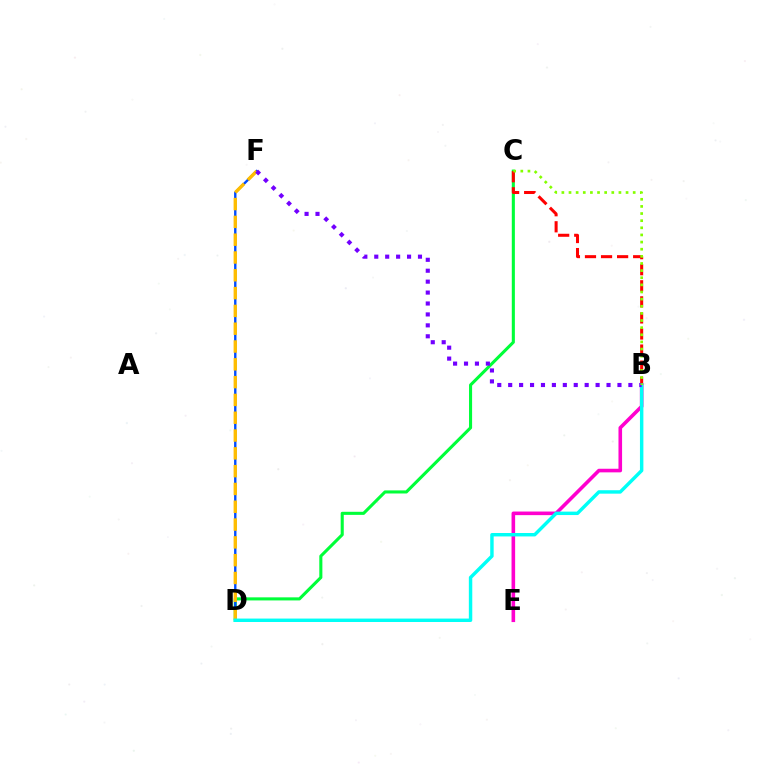{('C', 'D'): [{'color': '#00ff39', 'line_style': 'solid', 'thickness': 2.22}], ('D', 'F'): [{'color': '#004bff', 'line_style': 'solid', 'thickness': 1.71}, {'color': '#ffbd00', 'line_style': 'dashed', 'thickness': 2.42}], ('B', 'E'): [{'color': '#ff00cf', 'line_style': 'solid', 'thickness': 2.59}], ('B', 'C'): [{'color': '#ff0000', 'line_style': 'dashed', 'thickness': 2.18}, {'color': '#84ff00', 'line_style': 'dotted', 'thickness': 1.94}], ('B', 'D'): [{'color': '#00fff6', 'line_style': 'solid', 'thickness': 2.47}], ('B', 'F'): [{'color': '#7200ff', 'line_style': 'dotted', 'thickness': 2.97}]}